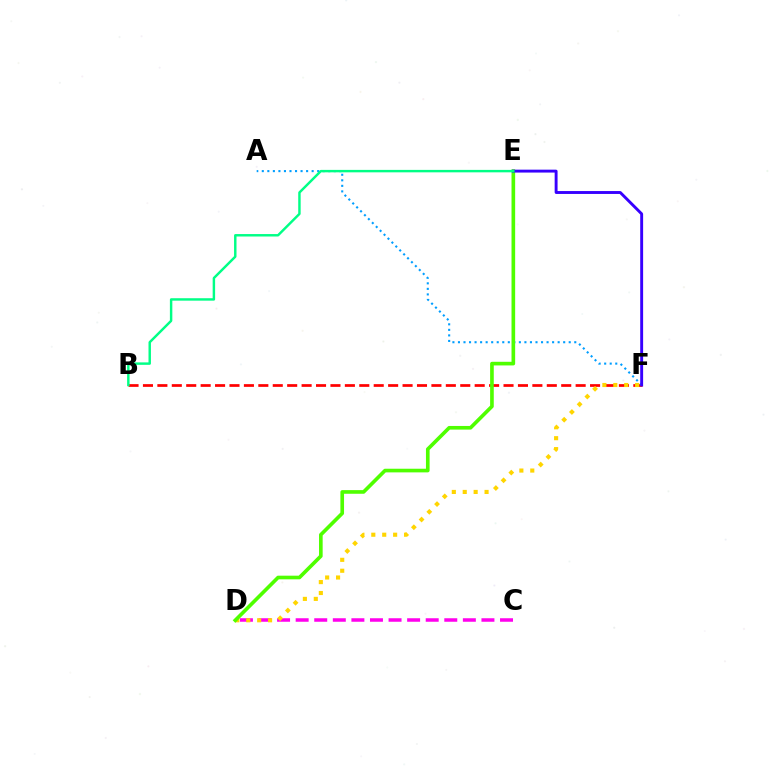{('C', 'D'): [{'color': '#ff00ed', 'line_style': 'dashed', 'thickness': 2.52}], ('B', 'F'): [{'color': '#ff0000', 'line_style': 'dashed', 'thickness': 1.96}], ('A', 'F'): [{'color': '#009eff', 'line_style': 'dotted', 'thickness': 1.5}], ('D', 'F'): [{'color': '#ffd500', 'line_style': 'dotted', 'thickness': 2.97}], ('D', 'E'): [{'color': '#4fff00', 'line_style': 'solid', 'thickness': 2.62}], ('E', 'F'): [{'color': '#3700ff', 'line_style': 'solid', 'thickness': 2.09}], ('B', 'E'): [{'color': '#00ff86', 'line_style': 'solid', 'thickness': 1.76}]}